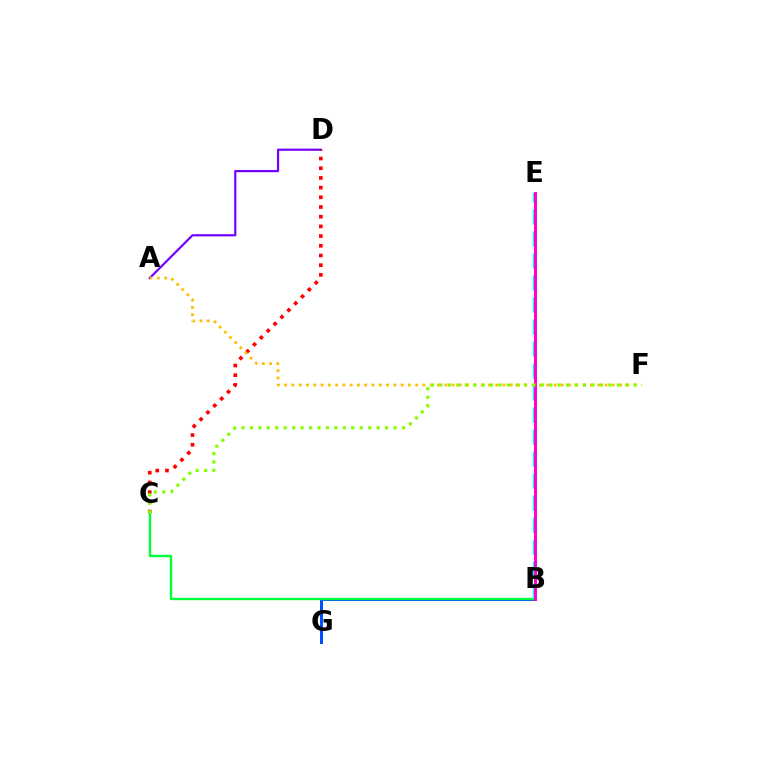{('A', 'D'): [{'color': '#7200ff', 'line_style': 'solid', 'thickness': 1.57}], ('B', 'G'): [{'color': '#004bff', 'line_style': 'solid', 'thickness': 2.13}], ('C', 'D'): [{'color': '#ff0000', 'line_style': 'dotted', 'thickness': 2.63}], ('B', 'C'): [{'color': '#00ff39', 'line_style': 'solid', 'thickness': 1.69}], ('A', 'F'): [{'color': '#ffbd00', 'line_style': 'dotted', 'thickness': 1.98}], ('B', 'E'): [{'color': '#00fff6', 'line_style': 'dashed', 'thickness': 2.99}, {'color': '#ff00cf', 'line_style': 'solid', 'thickness': 2.12}], ('C', 'F'): [{'color': '#84ff00', 'line_style': 'dotted', 'thickness': 2.3}]}